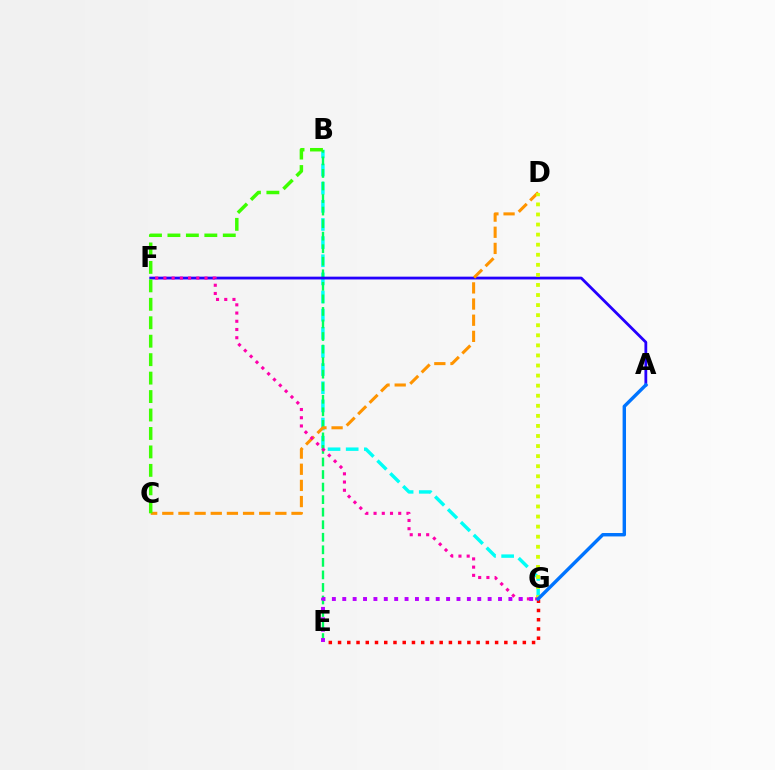{('B', 'G'): [{'color': '#00fff6', 'line_style': 'dashed', 'thickness': 2.46}], ('B', 'E'): [{'color': '#00ff5c', 'line_style': 'dashed', 'thickness': 1.7}], ('A', 'F'): [{'color': '#2500ff', 'line_style': 'solid', 'thickness': 2.01}], ('C', 'D'): [{'color': '#ff9400', 'line_style': 'dashed', 'thickness': 2.19}], ('D', 'G'): [{'color': '#d1ff00', 'line_style': 'dotted', 'thickness': 2.74}], ('E', 'G'): [{'color': '#ff0000', 'line_style': 'dotted', 'thickness': 2.51}, {'color': '#b900ff', 'line_style': 'dotted', 'thickness': 2.82}], ('B', 'C'): [{'color': '#3dff00', 'line_style': 'dashed', 'thickness': 2.51}], ('F', 'G'): [{'color': '#ff00ac', 'line_style': 'dotted', 'thickness': 2.23}], ('A', 'G'): [{'color': '#0074ff', 'line_style': 'solid', 'thickness': 2.46}]}